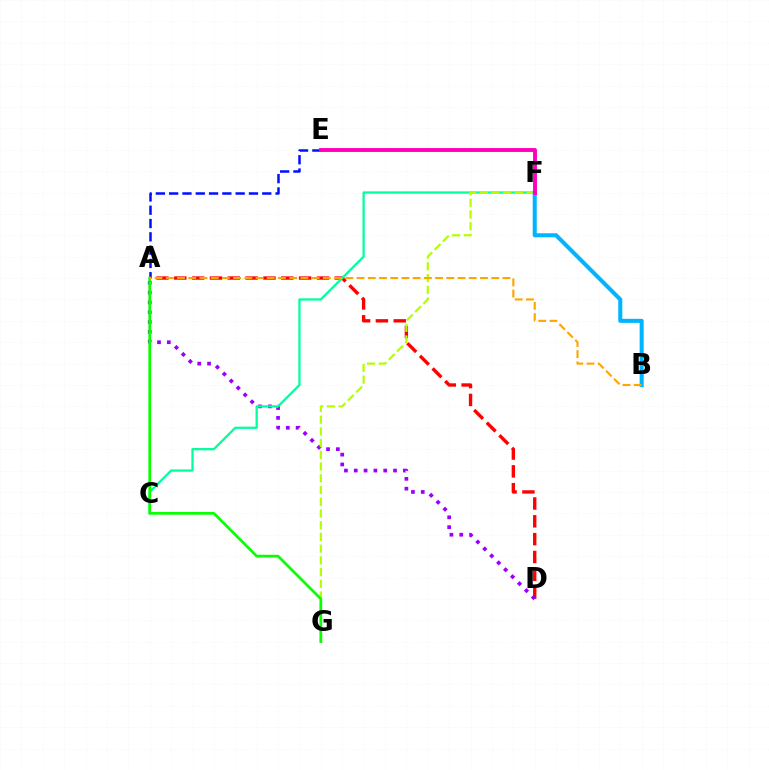{('A', 'E'): [{'color': '#0010ff', 'line_style': 'dashed', 'thickness': 1.81}], ('A', 'D'): [{'color': '#ff0000', 'line_style': 'dashed', 'thickness': 2.42}, {'color': '#9b00ff', 'line_style': 'dotted', 'thickness': 2.67}], ('C', 'F'): [{'color': '#00ff9d', 'line_style': 'solid', 'thickness': 1.63}], ('F', 'G'): [{'color': '#b3ff00', 'line_style': 'dashed', 'thickness': 1.59}], ('B', 'F'): [{'color': '#00b5ff', 'line_style': 'solid', 'thickness': 2.91}], ('E', 'F'): [{'color': '#ff00bd', 'line_style': 'solid', 'thickness': 2.8}], ('A', 'G'): [{'color': '#08ff00', 'line_style': 'solid', 'thickness': 1.96}], ('A', 'B'): [{'color': '#ffa500', 'line_style': 'dashed', 'thickness': 1.52}]}